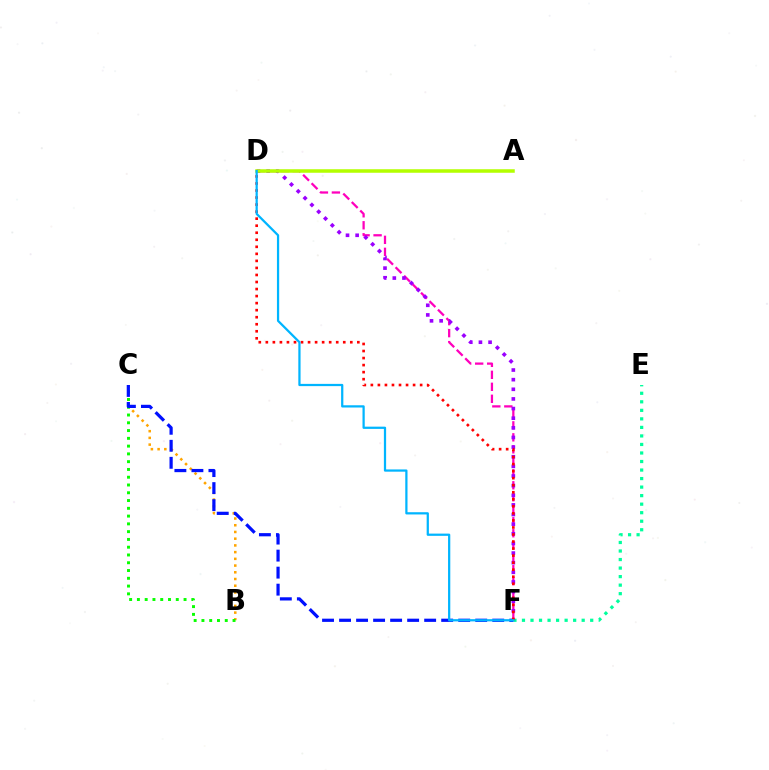{('D', 'F'): [{'color': '#ff00bd', 'line_style': 'dashed', 'thickness': 1.63}, {'color': '#9b00ff', 'line_style': 'dotted', 'thickness': 2.62}, {'color': '#ff0000', 'line_style': 'dotted', 'thickness': 1.91}, {'color': '#00b5ff', 'line_style': 'solid', 'thickness': 1.61}], ('B', 'C'): [{'color': '#ffa500', 'line_style': 'dotted', 'thickness': 1.83}, {'color': '#08ff00', 'line_style': 'dotted', 'thickness': 2.11}], ('E', 'F'): [{'color': '#00ff9d', 'line_style': 'dotted', 'thickness': 2.32}], ('C', 'F'): [{'color': '#0010ff', 'line_style': 'dashed', 'thickness': 2.31}], ('A', 'D'): [{'color': '#b3ff00', 'line_style': 'solid', 'thickness': 2.54}]}